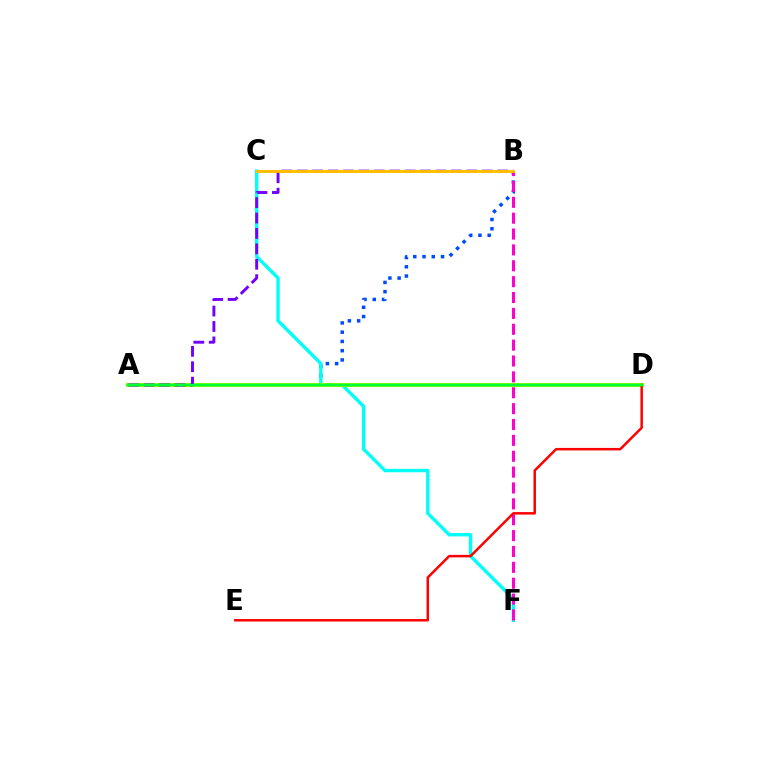{('A', 'B'): [{'color': '#004bff', 'line_style': 'dotted', 'thickness': 2.51}, {'color': '#7200ff', 'line_style': 'dashed', 'thickness': 2.09}], ('C', 'F'): [{'color': '#00fff6', 'line_style': 'solid', 'thickness': 2.44}], ('A', 'D'): [{'color': '#84ff00', 'line_style': 'solid', 'thickness': 2.91}, {'color': '#00ff39', 'line_style': 'solid', 'thickness': 1.76}], ('B', 'F'): [{'color': '#ff00cf', 'line_style': 'dashed', 'thickness': 2.16}], ('B', 'C'): [{'color': '#ffbd00', 'line_style': 'solid', 'thickness': 2.12}], ('D', 'E'): [{'color': '#ff0000', 'line_style': 'solid', 'thickness': 1.79}]}